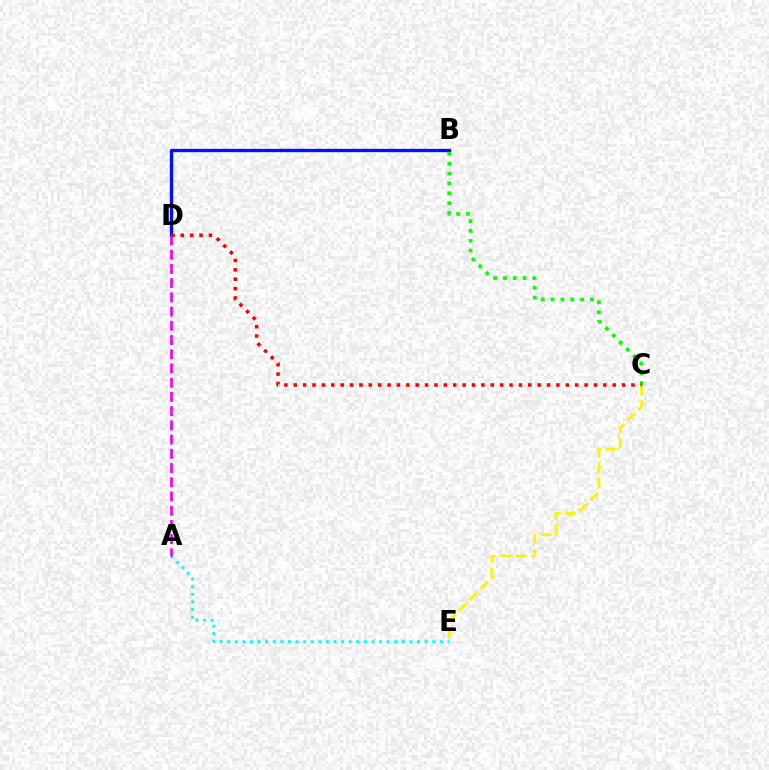{('B', 'D'): [{'color': '#0010ff', 'line_style': 'solid', 'thickness': 2.38}], ('A', 'E'): [{'color': '#00fff6', 'line_style': 'dotted', 'thickness': 2.06}], ('A', 'D'): [{'color': '#ee00ff', 'line_style': 'dashed', 'thickness': 1.93}], ('B', 'C'): [{'color': '#08ff00', 'line_style': 'dotted', 'thickness': 2.68}], ('C', 'E'): [{'color': '#fcf500', 'line_style': 'dashed', 'thickness': 2.09}], ('C', 'D'): [{'color': '#ff0000', 'line_style': 'dotted', 'thickness': 2.55}]}